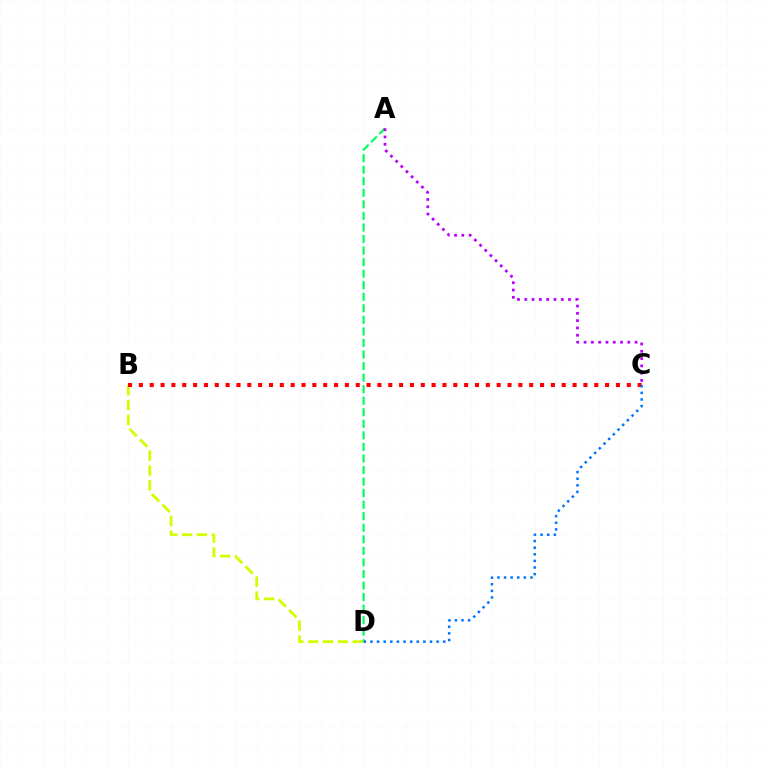{('B', 'D'): [{'color': '#d1ff00', 'line_style': 'dashed', 'thickness': 2.02}], ('A', 'D'): [{'color': '#00ff5c', 'line_style': 'dashed', 'thickness': 1.57}], ('B', 'C'): [{'color': '#ff0000', 'line_style': 'dotted', 'thickness': 2.95}], ('A', 'C'): [{'color': '#b900ff', 'line_style': 'dotted', 'thickness': 1.98}], ('C', 'D'): [{'color': '#0074ff', 'line_style': 'dotted', 'thickness': 1.8}]}